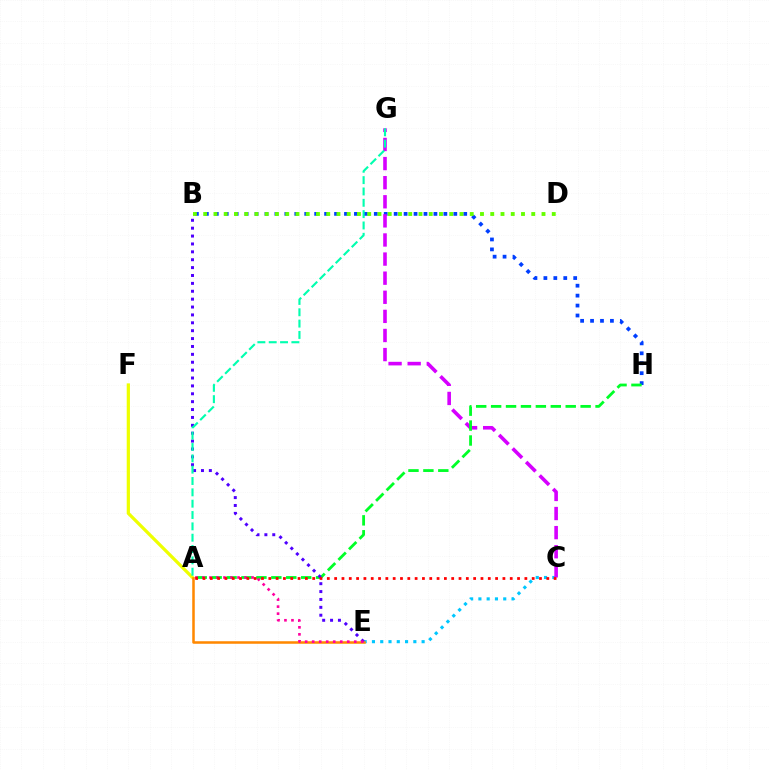{('C', 'E'): [{'color': '#00c7ff', 'line_style': 'dotted', 'thickness': 2.25}], ('B', 'H'): [{'color': '#003fff', 'line_style': 'dotted', 'thickness': 2.7}], ('A', 'F'): [{'color': '#eeff00', 'line_style': 'solid', 'thickness': 2.33}], ('C', 'G'): [{'color': '#d600ff', 'line_style': 'dashed', 'thickness': 2.59}], ('A', 'H'): [{'color': '#00ff27', 'line_style': 'dashed', 'thickness': 2.03}], ('A', 'E'): [{'color': '#ff8800', 'line_style': 'solid', 'thickness': 1.82}, {'color': '#ff00a0', 'line_style': 'dotted', 'thickness': 1.91}], ('B', 'E'): [{'color': '#4f00ff', 'line_style': 'dotted', 'thickness': 2.14}], ('B', 'D'): [{'color': '#66ff00', 'line_style': 'dotted', 'thickness': 2.79}], ('A', 'C'): [{'color': '#ff0000', 'line_style': 'dotted', 'thickness': 1.99}], ('A', 'G'): [{'color': '#00ffaf', 'line_style': 'dashed', 'thickness': 1.54}]}